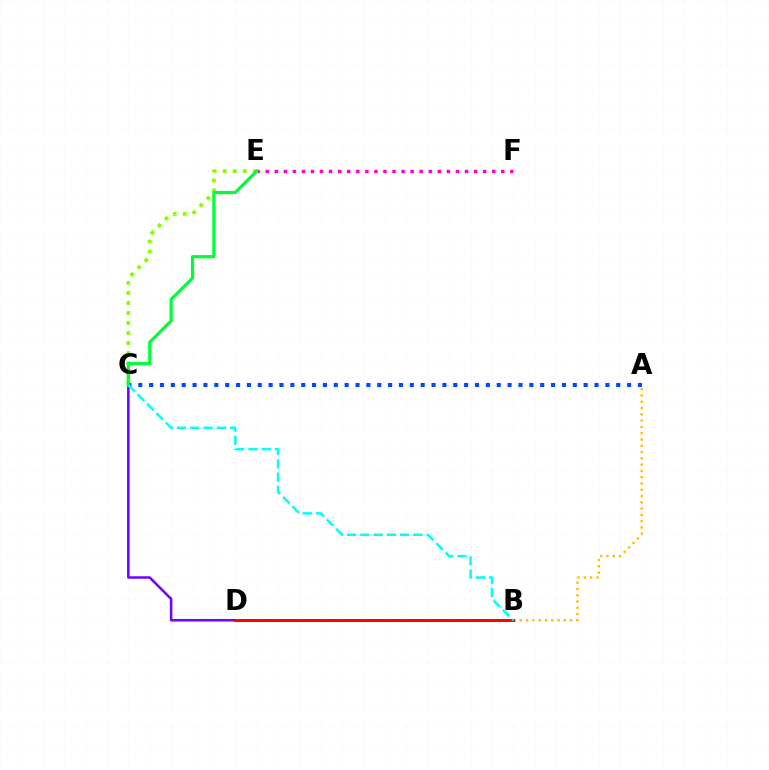{('C', 'E'): [{'color': '#84ff00', 'line_style': 'dotted', 'thickness': 2.73}, {'color': '#00ff39', 'line_style': 'solid', 'thickness': 2.3}], ('A', 'B'): [{'color': '#ffbd00', 'line_style': 'dotted', 'thickness': 1.71}], ('A', 'C'): [{'color': '#004bff', 'line_style': 'dotted', 'thickness': 2.95}], ('E', 'F'): [{'color': '#ff00cf', 'line_style': 'dotted', 'thickness': 2.46}], ('C', 'D'): [{'color': '#7200ff', 'line_style': 'solid', 'thickness': 1.81}], ('B', 'D'): [{'color': '#ff0000', 'line_style': 'solid', 'thickness': 2.12}], ('B', 'C'): [{'color': '#00fff6', 'line_style': 'dashed', 'thickness': 1.8}]}